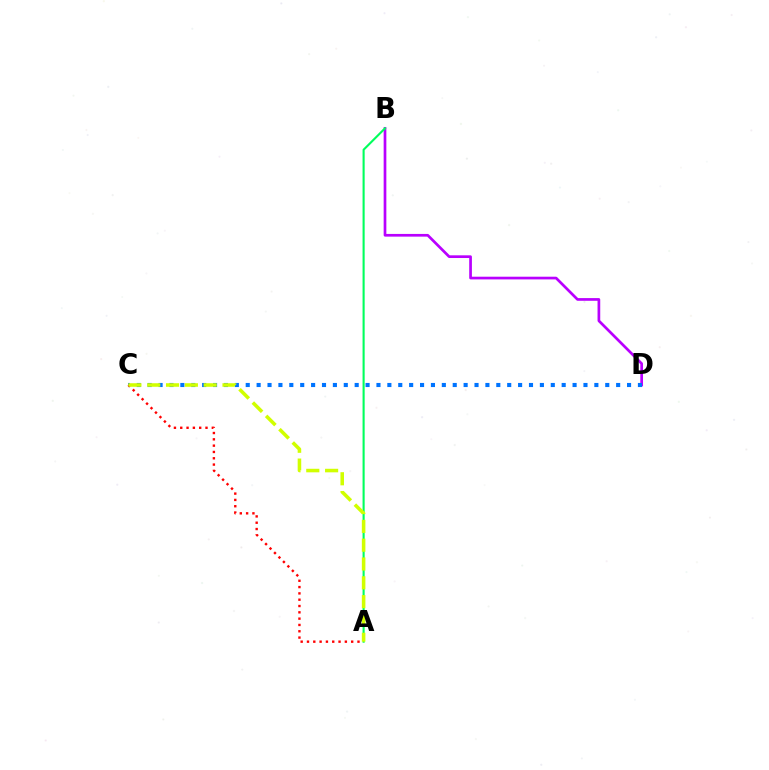{('B', 'D'): [{'color': '#b900ff', 'line_style': 'solid', 'thickness': 1.94}], ('C', 'D'): [{'color': '#0074ff', 'line_style': 'dotted', 'thickness': 2.96}], ('A', 'B'): [{'color': '#00ff5c', 'line_style': 'solid', 'thickness': 1.52}], ('A', 'C'): [{'color': '#ff0000', 'line_style': 'dotted', 'thickness': 1.72}, {'color': '#d1ff00', 'line_style': 'dashed', 'thickness': 2.56}]}